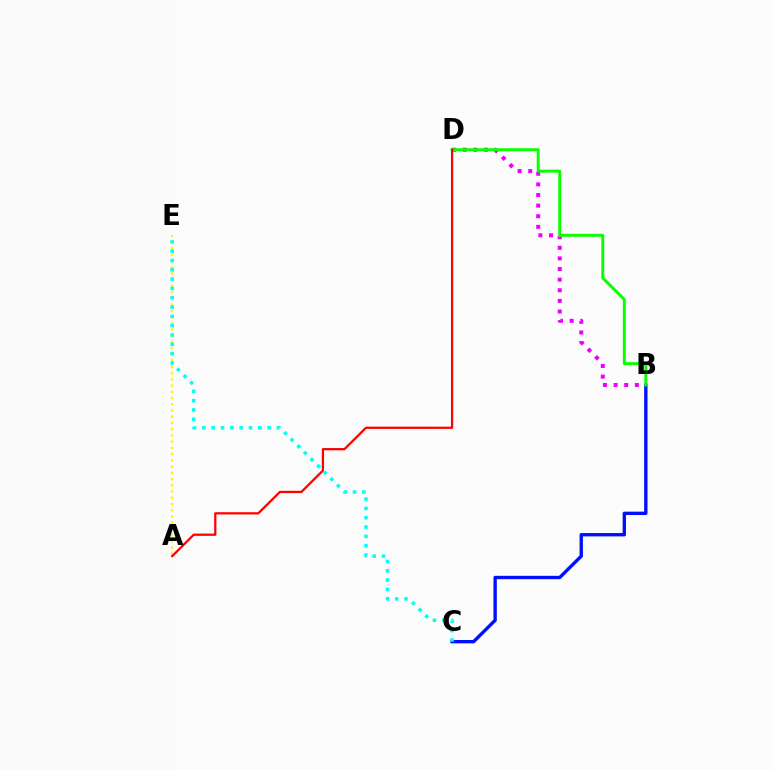{('B', 'D'): [{'color': '#ee00ff', 'line_style': 'dotted', 'thickness': 2.89}, {'color': '#08ff00', 'line_style': 'solid', 'thickness': 2.12}], ('B', 'C'): [{'color': '#0010ff', 'line_style': 'solid', 'thickness': 2.42}], ('A', 'E'): [{'color': '#fcf500', 'line_style': 'dotted', 'thickness': 1.69}], ('A', 'D'): [{'color': '#ff0000', 'line_style': 'solid', 'thickness': 1.62}], ('C', 'E'): [{'color': '#00fff6', 'line_style': 'dotted', 'thickness': 2.53}]}